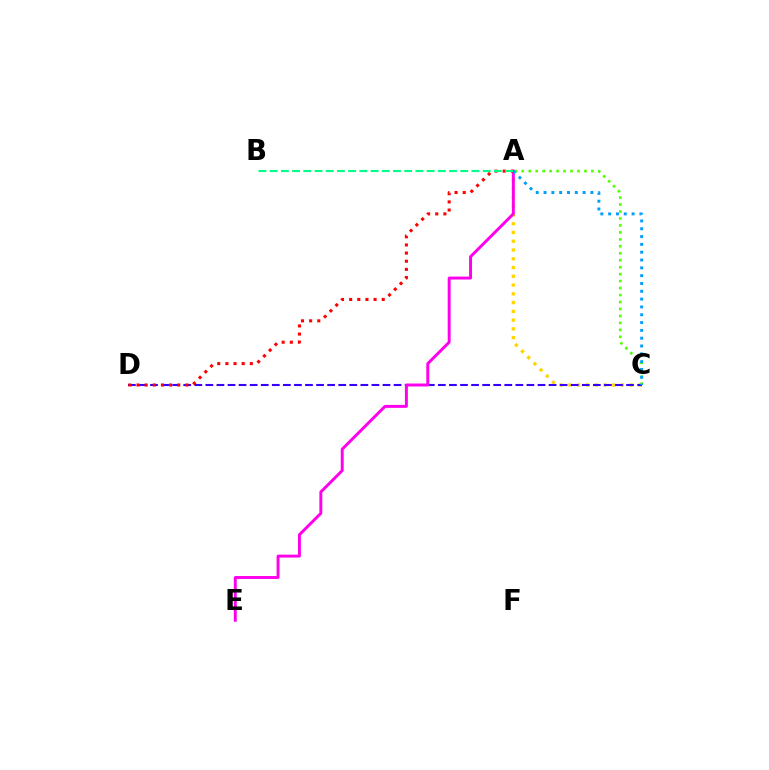{('A', 'C'): [{'color': '#4fff00', 'line_style': 'dotted', 'thickness': 1.89}, {'color': '#ffd500', 'line_style': 'dotted', 'thickness': 2.38}, {'color': '#009eff', 'line_style': 'dotted', 'thickness': 2.12}], ('C', 'D'): [{'color': '#3700ff', 'line_style': 'dashed', 'thickness': 1.5}], ('A', 'E'): [{'color': '#ff00ed', 'line_style': 'solid', 'thickness': 2.12}], ('A', 'D'): [{'color': '#ff0000', 'line_style': 'dotted', 'thickness': 2.21}], ('A', 'B'): [{'color': '#00ff86', 'line_style': 'dashed', 'thickness': 1.52}]}